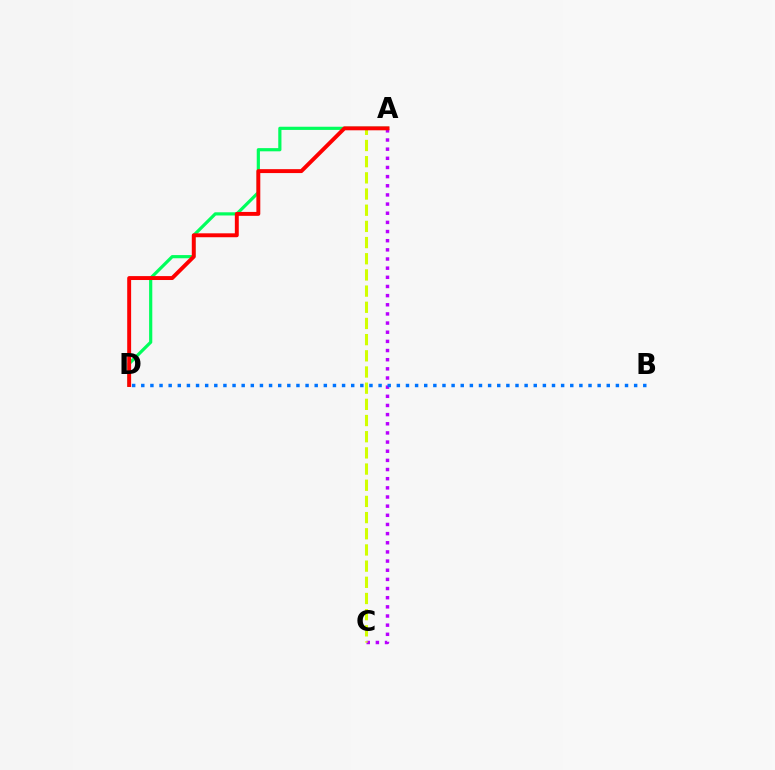{('A', 'C'): [{'color': '#b900ff', 'line_style': 'dotted', 'thickness': 2.49}, {'color': '#d1ff00', 'line_style': 'dashed', 'thickness': 2.2}], ('A', 'D'): [{'color': '#00ff5c', 'line_style': 'solid', 'thickness': 2.3}, {'color': '#ff0000', 'line_style': 'solid', 'thickness': 2.82}], ('B', 'D'): [{'color': '#0074ff', 'line_style': 'dotted', 'thickness': 2.48}]}